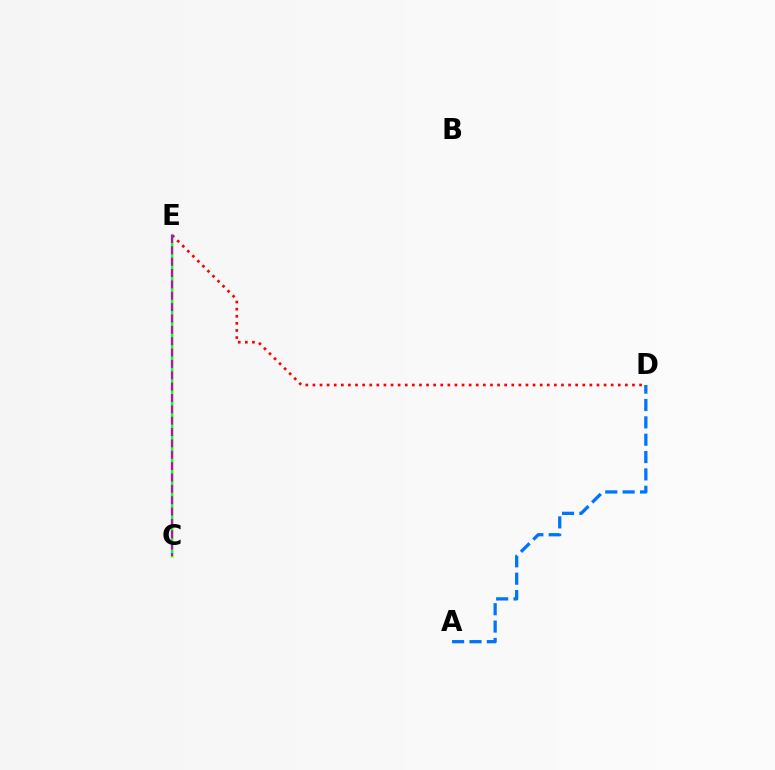{('C', 'E'): [{'color': '#d1ff00', 'line_style': 'solid', 'thickness': 1.91}, {'color': '#00ff5c', 'line_style': 'solid', 'thickness': 1.58}, {'color': '#b900ff', 'line_style': 'dashed', 'thickness': 1.54}], ('D', 'E'): [{'color': '#ff0000', 'line_style': 'dotted', 'thickness': 1.93}], ('A', 'D'): [{'color': '#0074ff', 'line_style': 'dashed', 'thickness': 2.36}]}